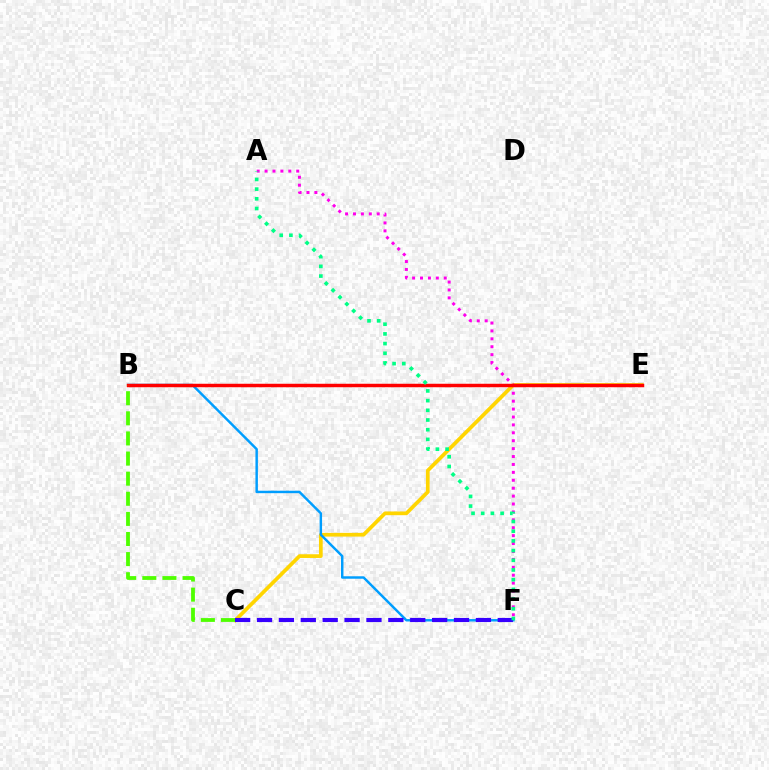{('C', 'E'): [{'color': '#ffd500', 'line_style': 'solid', 'thickness': 2.68}], ('B', 'F'): [{'color': '#009eff', 'line_style': 'solid', 'thickness': 1.77}], ('C', 'F'): [{'color': '#3700ff', 'line_style': 'dashed', 'thickness': 2.97}], ('A', 'F'): [{'color': '#ff00ed', 'line_style': 'dotted', 'thickness': 2.15}, {'color': '#00ff86', 'line_style': 'dotted', 'thickness': 2.63}], ('B', 'E'): [{'color': '#ff0000', 'line_style': 'solid', 'thickness': 2.49}], ('B', 'C'): [{'color': '#4fff00', 'line_style': 'dashed', 'thickness': 2.73}]}